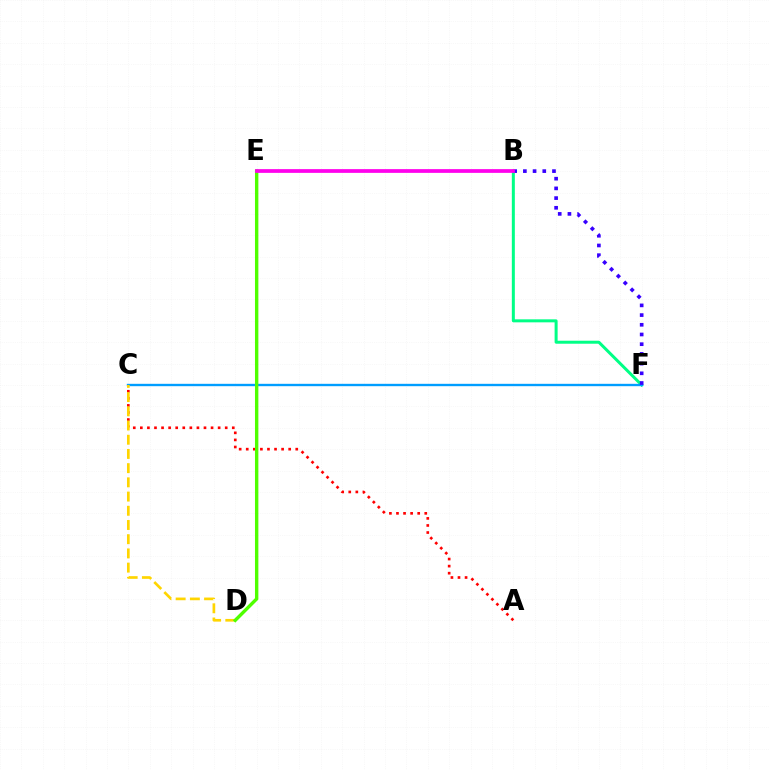{('A', 'C'): [{'color': '#ff0000', 'line_style': 'dotted', 'thickness': 1.92}], ('B', 'F'): [{'color': '#00ff86', 'line_style': 'solid', 'thickness': 2.16}, {'color': '#3700ff', 'line_style': 'dotted', 'thickness': 2.64}], ('C', 'F'): [{'color': '#009eff', 'line_style': 'solid', 'thickness': 1.7}], ('C', 'D'): [{'color': '#ffd500', 'line_style': 'dashed', 'thickness': 1.93}], ('D', 'E'): [{'color': '#4fff00', 'line_style': 'solid', 'thickness': 2.44}], ('B', 'E'): [{'color': '#ff00ed', 'line_style': 'solid', 'thickness': 2.69}]}